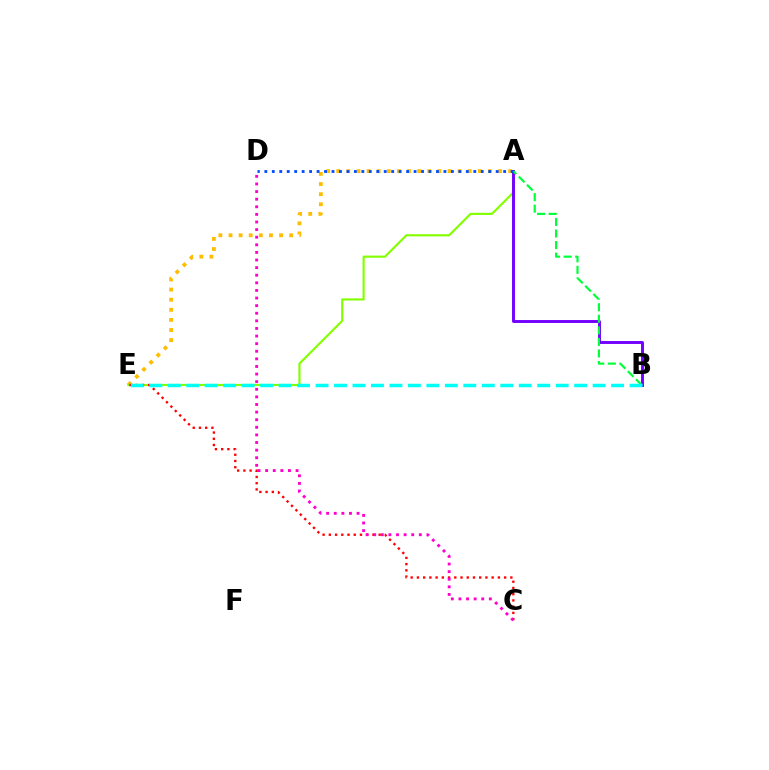{('A', 'E'): [{'color': '#ffbd00', 'line_style': 'dotted', 'thickness': 2.75}, {'color': '#84ff00', 'line_style': 'solid', 'thickness': 1.55}], ('A', 'B'): [{'color': '#7200ff', 'line_style': 'solid', 'thickness': 2.1}, {'color': '#00ff39', 'line_style': 'dashed', 'thickness': 1.57}], ('C', 'E'): [{'color': '#ff0000', 'line_style': 'dotted', 'thickness': 1.69}], ('B', 'E'): [{'color': '#00fff6', 'line_style': 'dashed', 'thickness': 2.51}], ('A', 'D'): [{'color': '#004bff', 'line_style': 'dotted', 'thickness': 2.03}], ('C', 'D'): [{'color': '#ff00cf', 'line_style': 'dotted', 'thickness': 2.07}]}